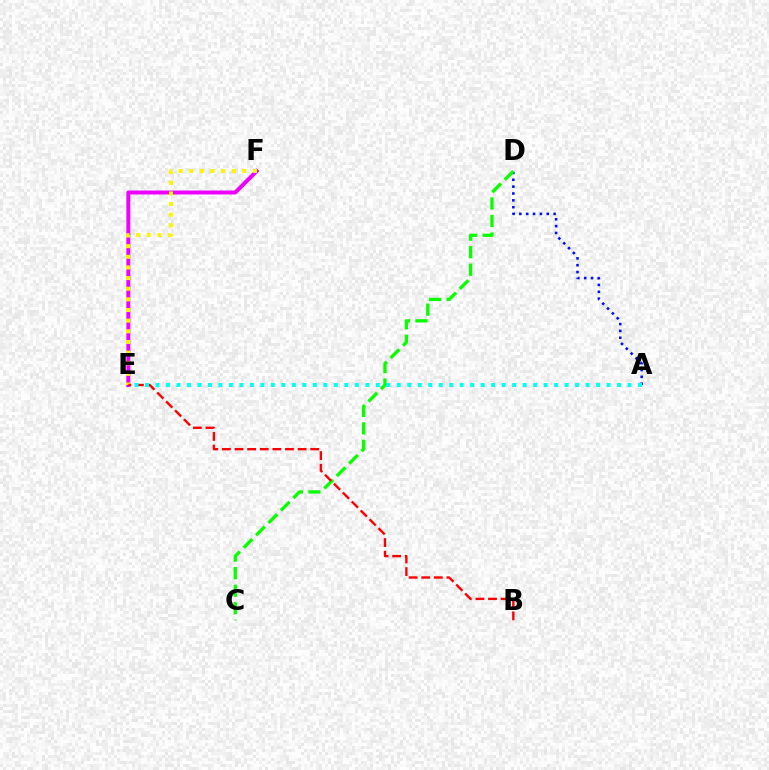{('E', 'F'): [{'color': '#ee00ff', 'line_style': 'solid', 'thickness': 2.84}, {'color': '#fcf500', 'line_style': 'dotted', 'thickness': 2.89}], ('A', 'D'): [{'color': '#0010ff', 'line_style': 'dotted', 'thickness': 1.86}], ('C', 'D'): [{'color': '#08ff00', 'line_style': 'dashed', 'thickness': 2.38}], ('B', 'E'): [{'color': '#ff0000', 'line_style': 'dashed', 'thickness': 1.71}], ('A', 'E'): [{'color': '#00fff6', 'line_style': 'dotted', 'thickness': 2.85}]}